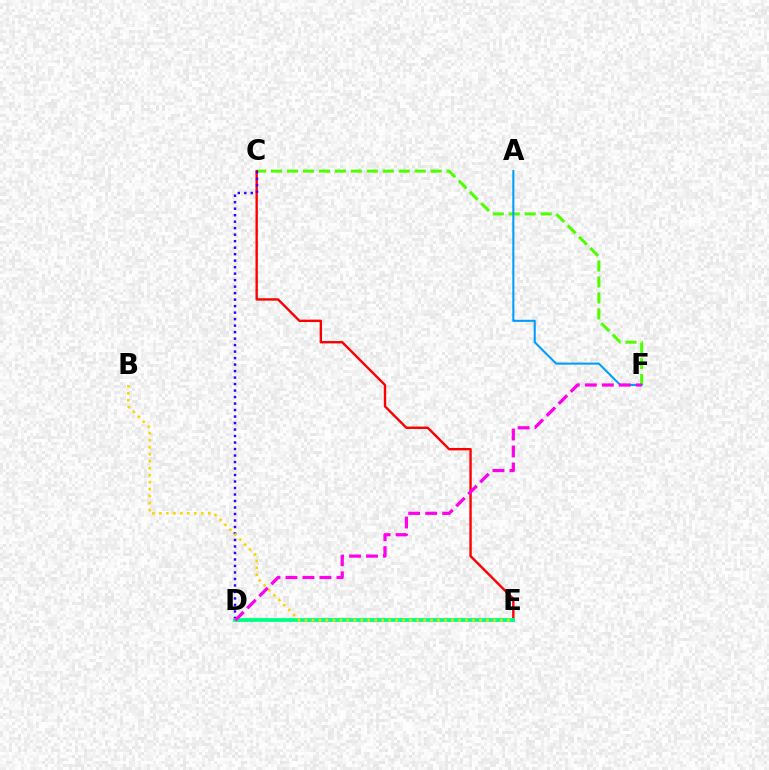{('C', 'F'): [{'color': '#4fff00', 'line_style': 'dashed', 'thickness': 2.17}], ('C', 'E'): [{'color': '#ff0000', 'line_style': 'solid', 'thickness': 1.72}], ('C', 'D'): [{'color': '#3700ff', 'line_style': 'dotted', 'thickness': 1.76}], ('A', 'F'): [{'color': '#009eff', 'line_style': 'solid', 'thickness': 1.5}], ('D', 'E'): [{'color': '#00ff86', 'line_style': 'solid', 'thickness': 2.75}], ('B', 'E'): [{'color': '#ffd500', 'line_style': 'dotted', 'thickness': 1.9}], ('D', 'F'): [{'color': '#ff00ed', 'line_style': 'dashed', 'thickness': 2.31}]}